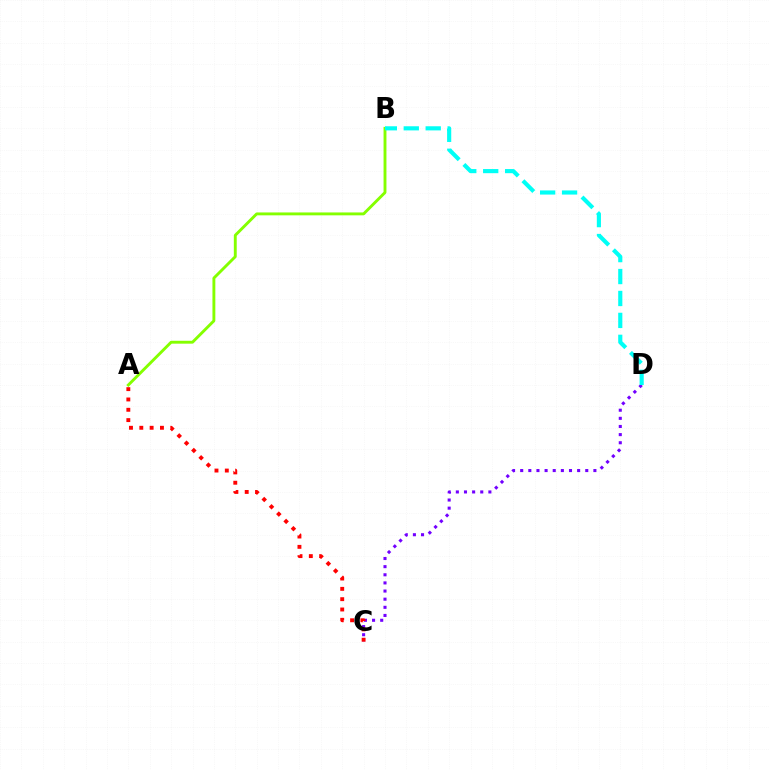{('C', 'D'): [{'color': '#7200ff', 'line_style': 'dotted', 'thickness': 2.21}], ('A', 'C'): [{'color': '#ff0000', 'line_style': 'dotted', 'thickness': 2.8}], ('A', 'B'): [{'color': '#84ff00', 'line_style': 'solid', 'thickness': 2.08}], ('B', 'D'): [{'color': '#00fff6', 'line_style': 'dashed', 'thickness': 2.98}]}